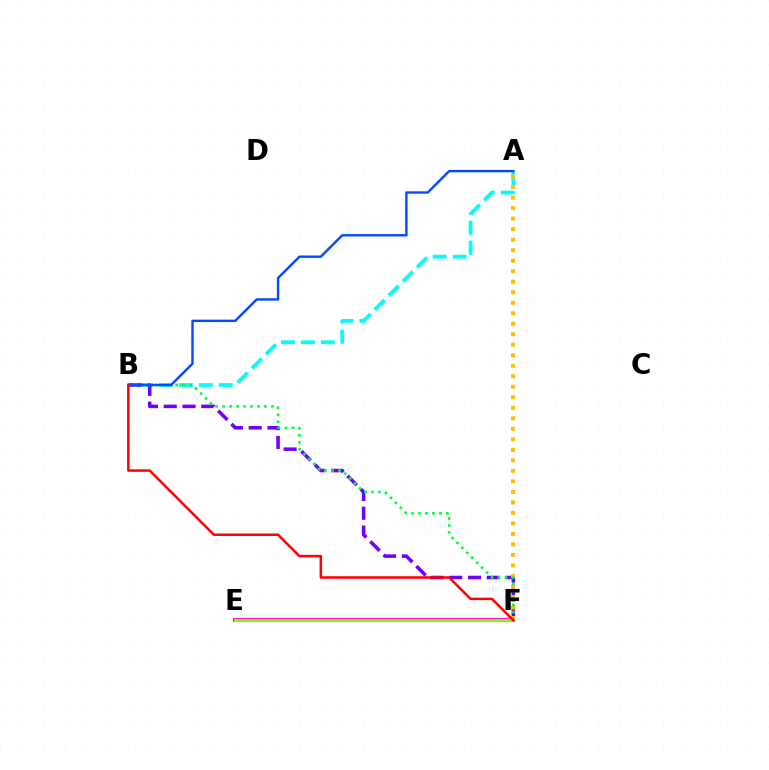{('A', 'B'): [{'color': '#00fff6', 'line_style': 'dashed', 'thickness': 2.71}, {'color': '#004bff', 'line_style': 'solid', 'thickness': 1.72}], ('E', 'F'): [{'color': '#ff00cf', 'line_style': 'solid', 'thickness': 2.76}, {'color': '#84ff00', 'line_style': 'solid', 'thickness': 2.04}], ('B', 'F'): [{'color': '#7200ff', 'line_style': 'dashed', 'thickness': 2.55}, {'color': '#00ff39', 'line_style': 'dotted', 'thickness': 1.9}, {'color': '#ff0000', 'line_style': 'solid', 'thickness': 1.8}], ('A', 'F'): [{'color': '#ffbd00', 'line_style': 'dotted', 'thickness': 2.86}]}